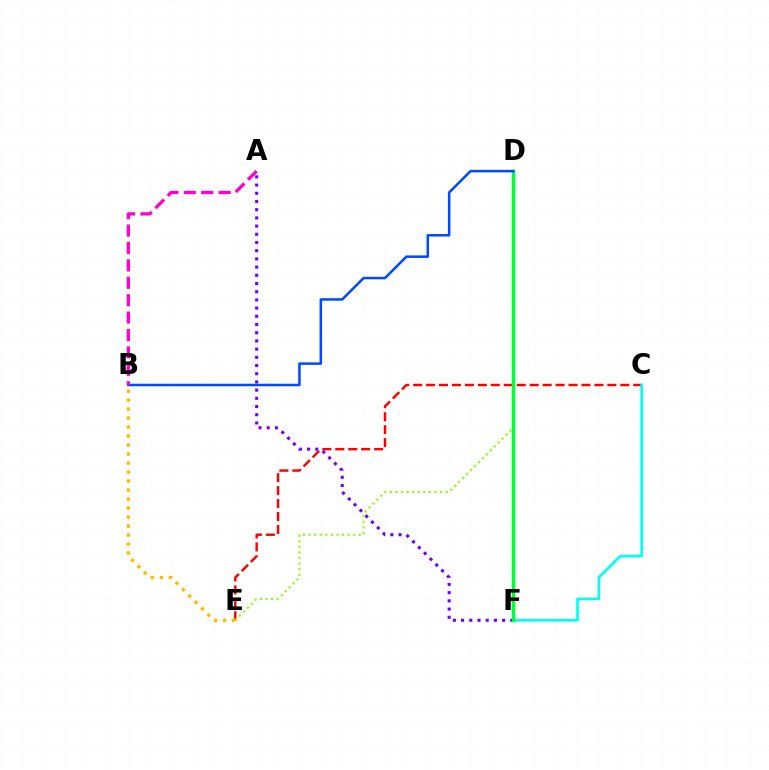{('C', 'E'): [{'color': '#ff0000', 'line_style': 'dashed', 'thickness': 1.76}], ('A', 'F'): [{'color': '#7200ff', 'line_style': 'dotted', 'thickness': 2.23}], ('D', 'E'): [{'color': '#84ff00', 'line_style': 'dotted', 'thickness': 1.51}], ('C', 'F'): [{'color': '#00fff6', 'line_style': 'solid', 'thickness': 1.92}], ('D', 'F'): [{'color': '#00ff39', 'line_style': 'solid', 'thickness': 2.5}], ('B', 'E'): [{'color': '#ffbd00', 'line_style': 'dotted', 'thickness': 2.44}], ('B', 'D'): [{'color': '#004bff', 'line_style': 'solid', 'thickness': 1.82}], ('A', 'B'): [{'color': '#ff00cf', 'line_style': 'dashed', 'thickness': 2.36}]}